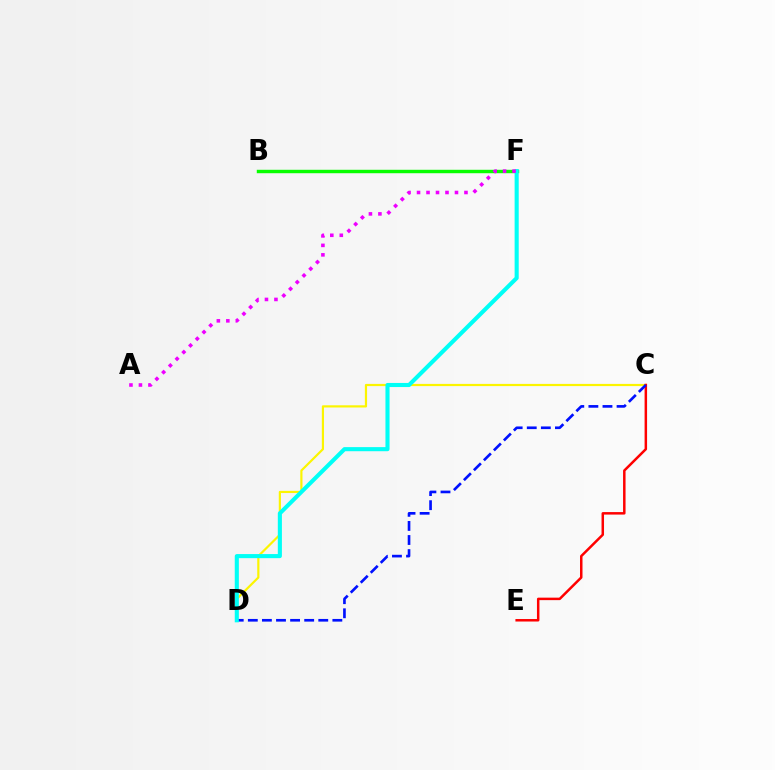{('C', 'D'): [{'color': '#fcf500', 'line_style': 'solid', 'thickness': 1.58}, {'color': '#0010ff', 'line_style': 'dashed', 'thickness': 1.91}], ('B', 'F'): [{'color': '#08ff00', 'line_style': 'solid', 'thickness': 2.47}], ('C', 'E'): [{'color': '#ff0000', 'line_style': 'solid', 'thickness': 1.79}], ('D', 'F'): [{'color': '#00fff6', 'line_style': 'solid', 'thickness': 2.95}], ('A', 'F'): [{'color': '#ee00ff', 'line_style': 'dotted', 'thickness': 2.58}]}